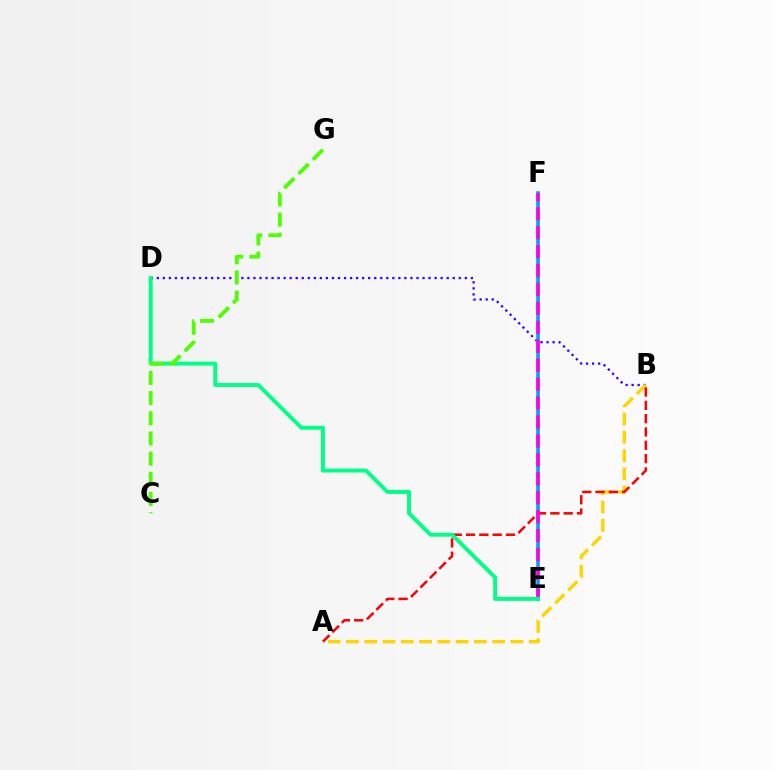{('B', 'D'): [{'color': '#3700ff', 'line_style': 'dotted', 'thickness': 1.64}], ('E', 'F'): [{'color': '#009eff', 'line_style': 'solid', 'thickness': 2.55}, {'color': '#ff00ed', 'line_style': 'dashed', 'thickness': 2.57}], ('A', 'B'): [{'color': '#ffd500', 'line_style': 'dashed', 'thickness': 2.48}, {'color': '#ff0000', 'line_style': 'dashed', 'thickness': 1.81}], ('D', 'E'): [{'color': '#00ff86', 'line_style': 'solid', 'thickness': 2.83}], ('C', 'G'): [{'color': '#4fff00', 'line_style': 'dashed', 'thickness': 2.74}]}